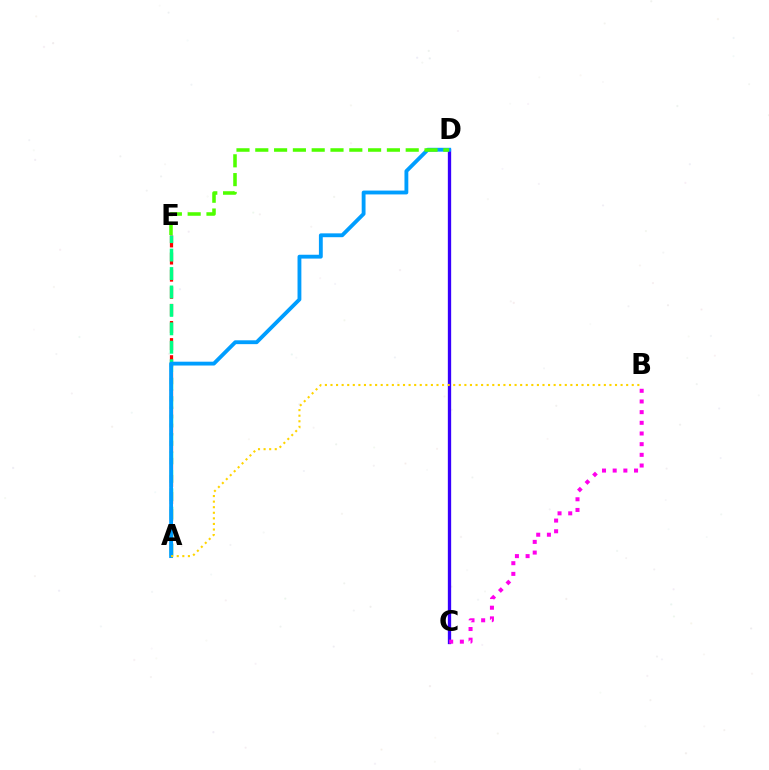{('A', 'E'): [{'color': '#ff0000', 'line_style': 'dashed', 'thickness': 2.32}, {'color': '#00ff86', 'line_style': 'dashed', 'thickness': 2.5}], ('C', 'D'): [{'color': '#3700ff', 'line_style': 'solid', 'thickness': 2.38}], ('A', 'D'): [{'color': '#009eff', 'line_style': 'solid', 'thickness': 2.77}], ('A', 'B'): [{'color': '#ffd500', 'line_style': 'dotted', 'thickness': 1.52}], ('D', 'E'): [{'color': '#4fff00', 'line_style': 'dashed', 'thickness': 2.55}], ('B', 'C'): [{'color': '#ff00ed', 'line_style': 'dotted', 'thickness': 2.9}]}